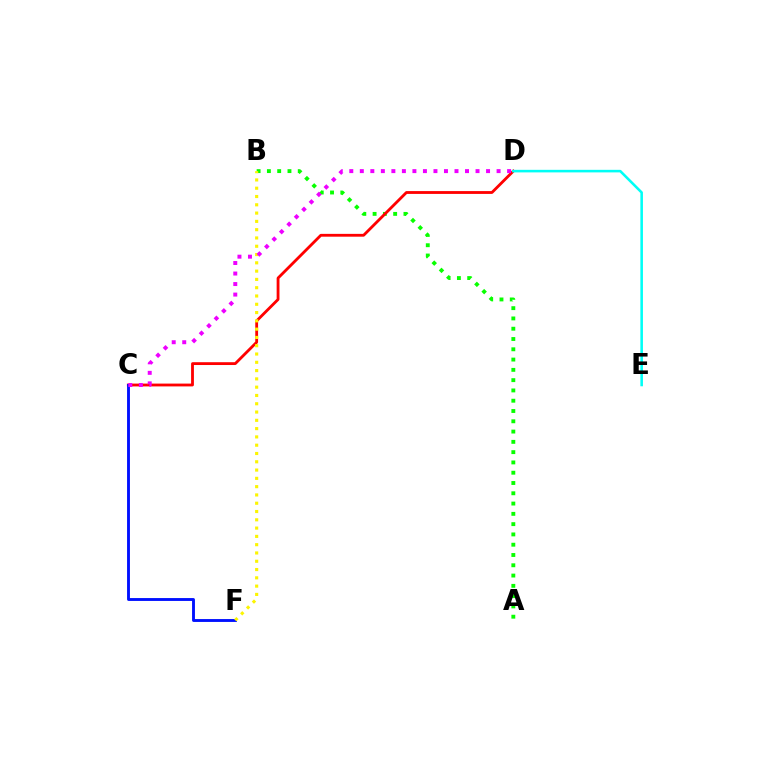{('A', 'B'): [{'color': '#08ff00', 'line_style': 'dotted', 'thickness': 2.79}], ('C', 'D'): [{'color': '#ff0000', 'line_style': 'solid', 'thickness': 2.03}, {'color': '#ee00ff', 'line_style': 'dotted', 'thickness': 2.86}], ('C', 'F'): [{'color': '#0010ff', 'line_style': 'solid', 'thickness': 2.07}], ('B', 'F'): [{'color': '#fcf500', 'line_style': 'dotted', 'thickness': 2.25}], ('D', 'E'): [{'color': '#00fff6', 'line_style': 'solid', 'thickness': 1.85}]}